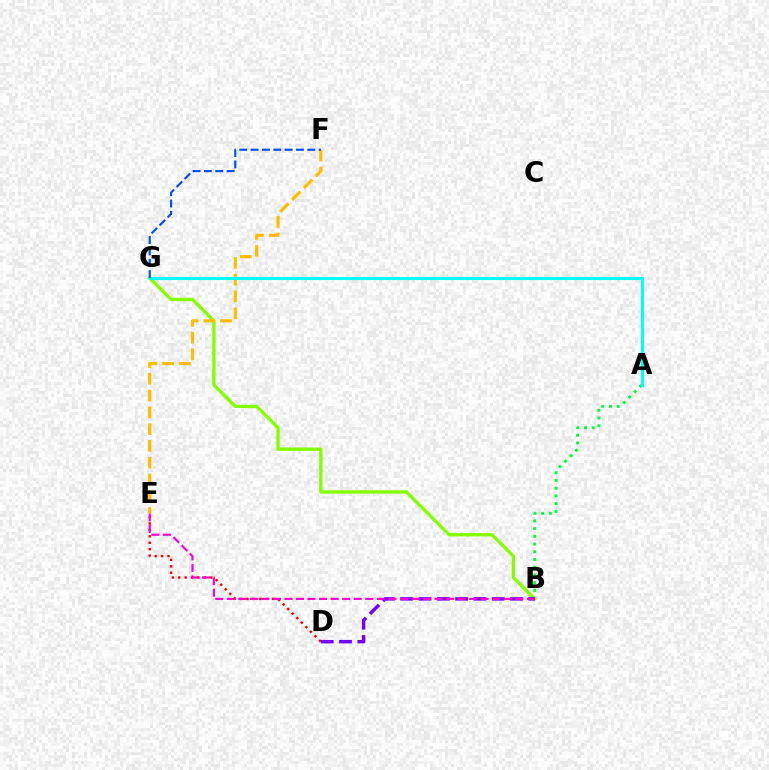{('A', 'B'): [{'color': '#00ff39', 'line_style': 'dotted', 'thickness': 2.1}], ('B', 'G'): [{'color': '#84ff00', 'line_style': 'solid', 'thickness': 2.41}], ('D', 'E'): [{'color': '#ff0000', 'line_style': 'dotted', 'thickness': 1.74}], ('B', 'D'): [{'color': '#7200ff', 'line_style': 'dashed', 'thickness': 2.49}], ('B', 'E'): [{'color': '#ff00cf', 'line_style': 'dashed', 'thickness': 1.57}], ('E', 'F'): [{'color': '#ffbd00', 'line_style': 'dashed', 'thickness': 2.28}], ('A', 'G'): [{'color': '#00fff6', 'line_style': 'solid', 'thickness': 2.24}], ('F', 'G'): [{'color': '#004bff', 'line_style': 'dashed', 'thickness': 1.54}]}